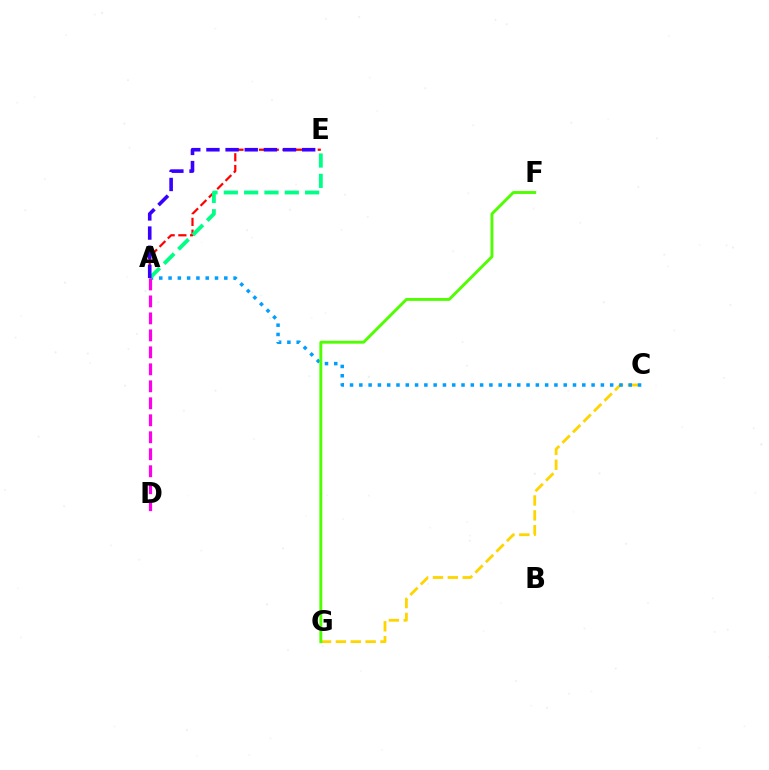{('A', 'E'): [{'color': '#ff0000', 'line_style': 'dashed', 'thickness': 1.6}, {'color': '#00ff86', 'line_style': 'dashed', 'thickness': 2.76}, {'color': '#3700ff', 'line_style': 'dashed', 'thickness': 2.6}], ('C', 'G'): [{'color': '#ffd500', 'line_style': 'dashed', 'thickness': 2.02}], ('A', 'C'): [{'color': '#009eff', 'line_style': 'dotted', 'thickness': 2.52}], ('F', 'G'): [{'color': '#4fff00', 'line_style': 'solid', 'thickness': 2.09}], ('A', 'D'): [{'color': '#ff00ed', 'line_style': 'dashed', 'thickness': 2.31}]}